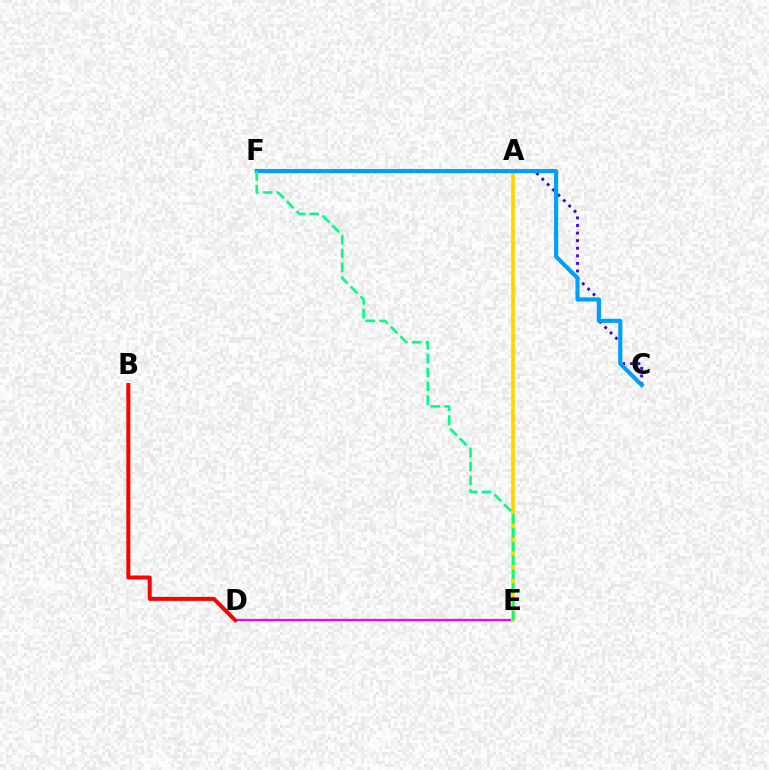{('A', 'C'): [{'color': '#3700ff', 'line_style': 'dotted', 'thickness': 2.06}], ('D', 'E'): [{'color': '#ff00ed', 'line_style': 'solid', 'thickness': 1.62}], ('B', 'D'): [{'color': '#ff0000', 'line_style': 'solid', 'thickness': 2.87}], ('A', 'F'): [{'color': '#4fff00', 'line_style': 'dashed', 'thickness': 1.51}], ('A', 'E'): [{'color': '#ffd500', 'line_style': 'solid', 'thickness': 2.62}], ('C', 'F'): [{'color': '#009eff', 'line_style': 'solid', 'thickness': 2.97}], ('E', 'F'): [{'color': '#00ff86', 'line_style': 'dashed', 'thickness': 1.88}]}